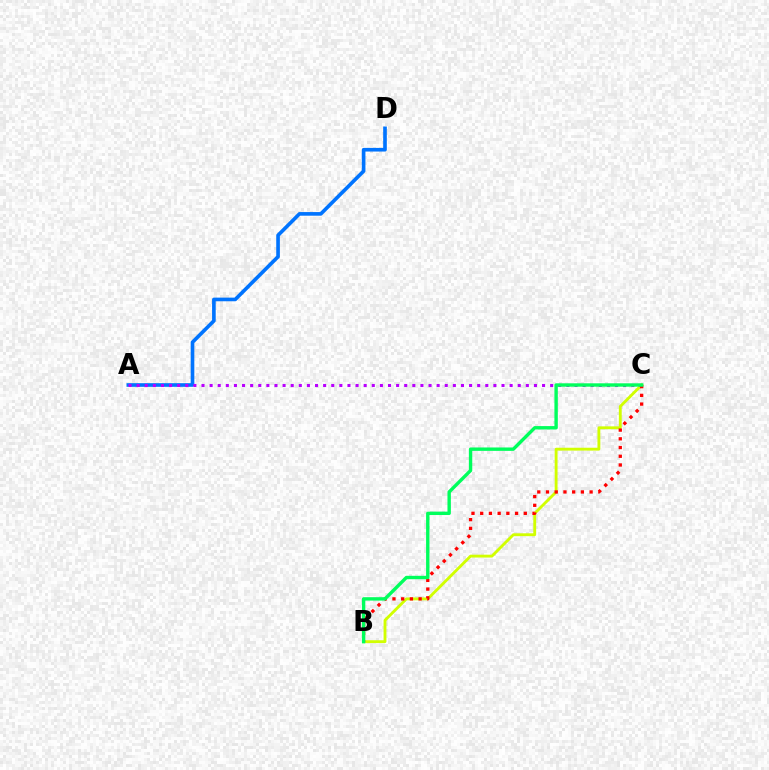{('A', 'D'): [{'color': '#0074ff', 'line_style': 'solid', 'thickness': 2.62}], ('B', 'C'): [{'color': '#d1ff00', 'line_style': 'solid', 'thickness': 2.05}, {'color': '#ff0000', 'line_style': 'dotted', 'thickness': 2.37}, {'color': '#00ff5c', 'line_style': 'solid', 'thickness': 2.44}], ('A', 'C'): [{'color': '#b900ff', 'line_style': 'dotted', 'thickness': 2.2}]}